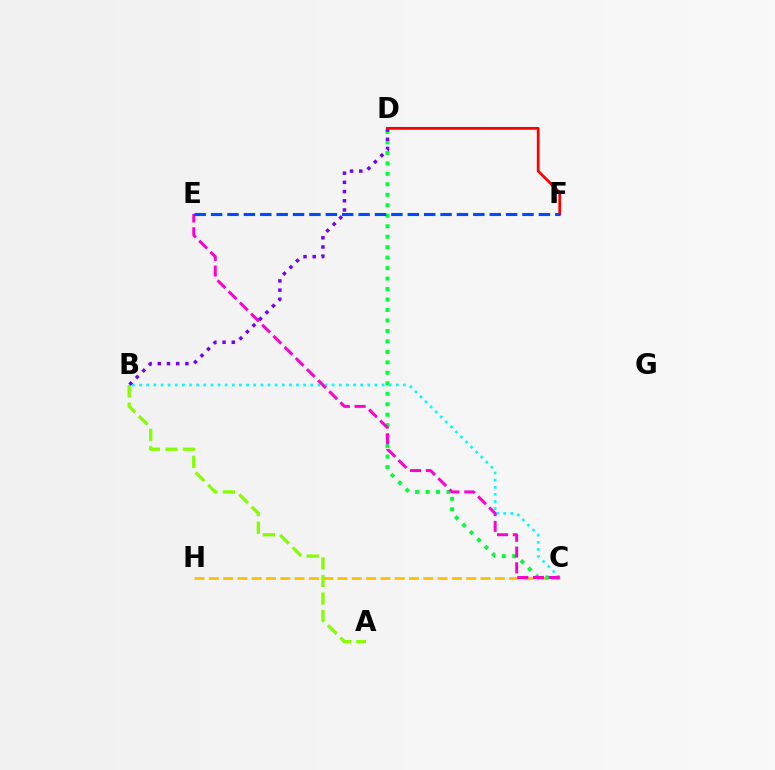{('C', 'H'): [{'color': '#ffbd00', 'line_style': 'dashed', 'thickness': 1.94}], ('A', 'B'): [{'color': '#84ff00', 'line_style': 'dashed', 'thickness': 2.38}], ('C', 'D'): [{'color': '#00ff39', 'line_style': 'dotted', 'thickness': 2.85}], ('B', 'C'): [{'color': '#00fff6', 'line_style': 'dotted', 'thickness': 1.94}], ('C', 'E'): [{'color': '#ff00cf', 'line_style': 'dashed', 'thickness': 2.14}], ('B', 'D'): [{'color': '#7200ff', 'line_style': 'dotted', 'thickness': 2.5}], ('D', 'F'): [{'color': '#ff0000', 'line_style': 'solid', 'thickness': 1.98}], ('E', 'F'): [{'color': '#004bff', 'line_style': 'dashed', 'thickness': 2.23}]}